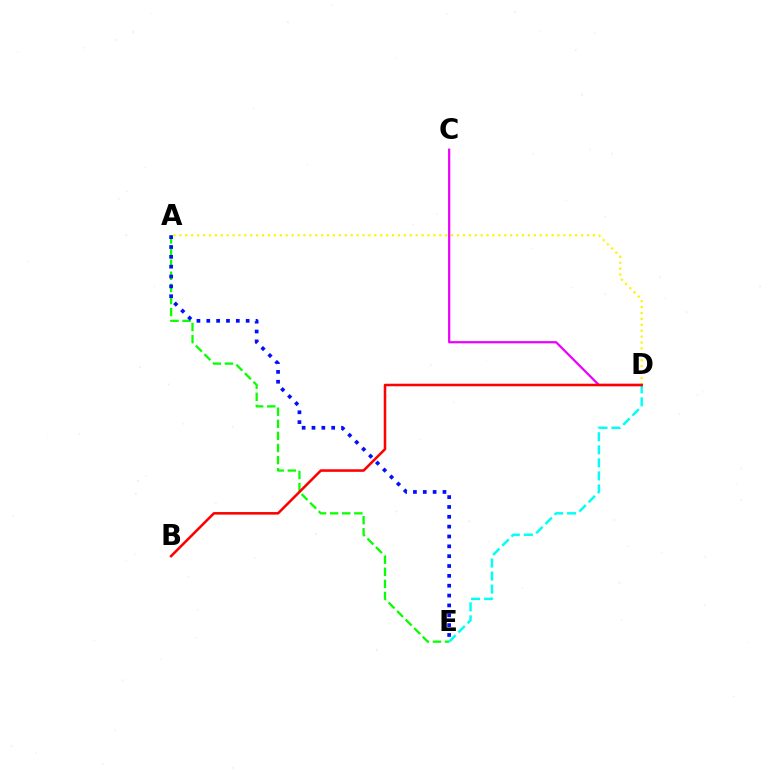{('A', 'E'): [{'color': '#08ff00', 'line_style': 'dashed', 'thickness': 1.64}, {'color': '#0010ff', 'line_style': 'dotted', 'thickness': 2.68}], ('D', 'E'): [{'color': '#00fff6', 'line_style': 'dashed', 'thickness': 1.77}], ('C', 'D'): [{'color': '#ee00ff', 'line_style': 'solid', 'thickness': 1.6}], ('A', 'D'): [{'color': '#fcf500', 'line_style': 'dotted', 'thickness': 1.61}], ('B', 'D'): [{'color': '#ff0000', 'line_style': 'solid', 'thickness': 1.83}]}